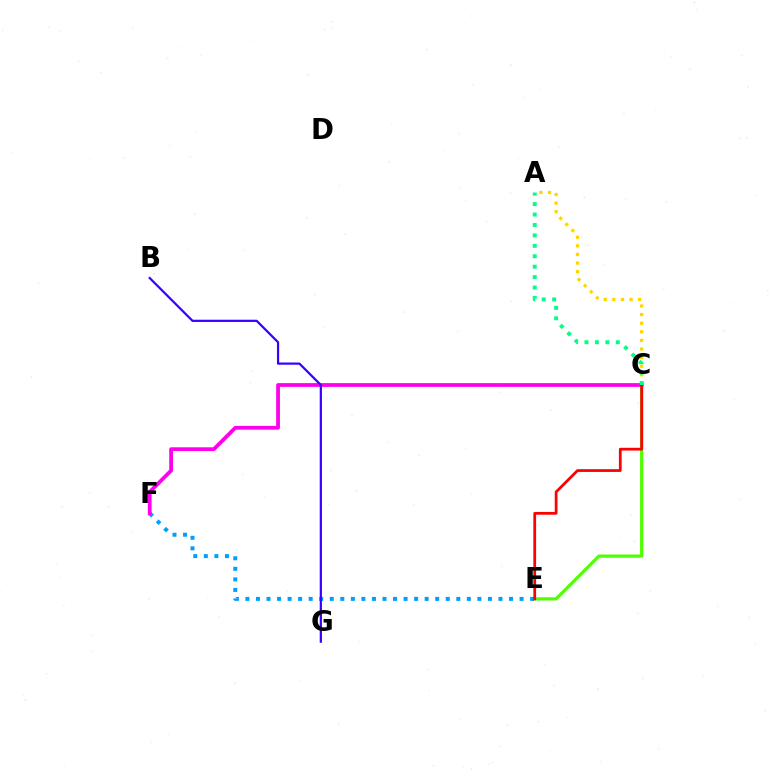{('C', 'E'): [{'color': '#4fff00', 'line_style': 'solid', 'thickness': 2.31}, {'color': '#ff0000', 'line_style': 'solid', 'thickness': 1.99}], ('E', 'F'): [{'color': '#009eff', 'line_style': 'dotted', 'thickness': 2.87}], ('C', 'F'): [{'color': '#ff00ed', 'line_style': 'solid', 'thickness': 2.72}], ('A', 'C'): [{'color': '#ffd500', 'line_style': 'dotted', 'thickness': 2.34}, {'color': '#00ff86', 'line_style': 'dotted', 'thickness': 2.83}], ('B', 'G'): [{'color': '#3700ff', 'line_style': 'solid', 'thickness': 1.6}]}